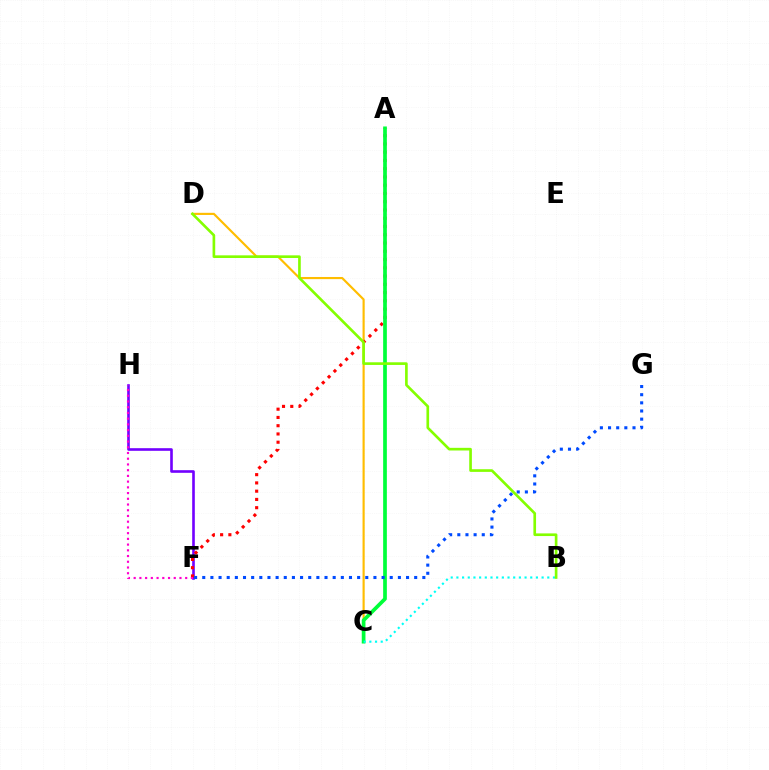{('C', 'D'): [{'color': '#ffbd00', 'line_style': 'solid', 'thickness': 1.55}], ('F', 'H'): [{'color': '#7200ff', 'line_style': 'solid', 'thickness': 1.89}, {'color': '#ff00cf', 'line_style': 'dotted', 'thickness': 1.56}], ('A', 'F'): [{'color': '#ff0000', 'line_style': 'dotted', 'thickness': 2.24}], ('A', 'C'): [{'color': '#00ff39', 'line_style': 'solid', 'thickness': 2.67}], ('F', 'G'): [{'color': '#004bff', 'line_style': 'dotted', 'thickness': 2.21}], ('B', 'C'): [{'color': '#00fff6', 'line_style': 'dotted', 'thickness': 1.54}], ('B', 'D'): [{'color': '#84ff00', 'line_style': 'solid', 'thickness': 1.91}]}